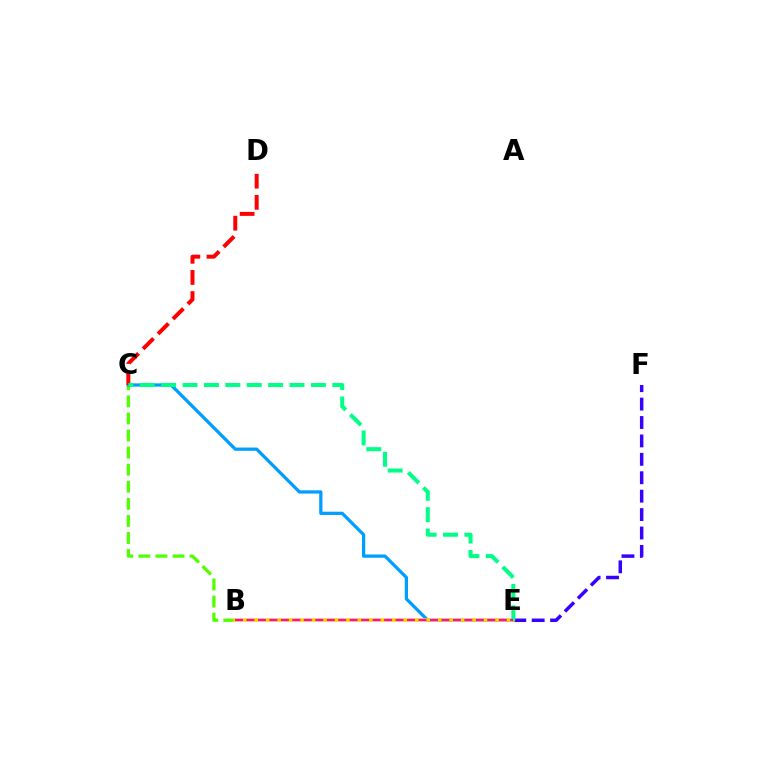{('B', 'C'): [{'color': '#4fff00', 'line_style': 'dashed', 'thickness': 2.32}], ('C', 'E'): [{'color': '#009eff', 'line_style': 'solid', 'thickness': 2.34}, {'color': '#00ff86', 'line_style': 'dashed', 'thickness': 2.91}], ('E', 'F'): [{'color': '#3700ff', 'line_style': 'dashed', 'thickness': 2.5}], ('C', 'D'): [{'color': '#ff0000', 'line_style': 'dashed', 'thickness': 2.87}], ('B', 'E'): [{'color': '#ffd500', 'line_style': 'solid', 'thickness': 2.58}, {'color': '#ff00ed', 'line_style': 'dashed', 'thickness': 1.56}]}